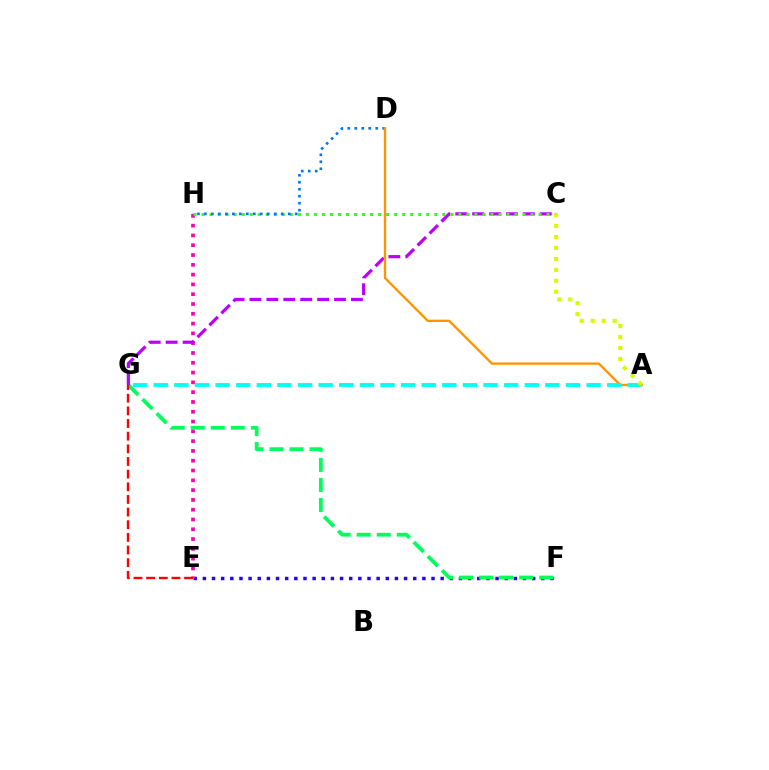{('E', 'F'): [{'color': '#2500ff', 'line_style': 'dotted', 'thickness': 2.49}], ('E', 'H'): [{'color': '#ff00ac', 'line_style': 'dotted', 'thickness': 2.66}], ('F', 'G'): [{'color': '#00ff5c', 'line_style': 'dashed', 'thickness': 2.72}], ('C', 'G'): [{'color': '#b900ff', 'line_style': 'dashed', 'thickness': 2.3}], ('C', 'H'): [{'color': '#3dff00', 'line_style': 'dotted', 'thickness': 2.18}], ('D', 'H'): [{'color': '#0074ff', 'line_style': 'dotted', 'thickness': 1.9}], ('E', 'G'): [{'color': '#ff0000', 'line_style': 'dashed', 'thickness': 1.72}], ('A', 'D'): [{'color': '#ff9400', 'line_style': 'solid', 'thickness': 1.68}], ('A', 'G'): [{'color': '#00fff6', 'line_style': 'dashed', 'thickness': 2.8}], ('A', 'C'): [{'color': '#d1ff00', 'line_style': 'dotted', 'thickness': 2.97}]}